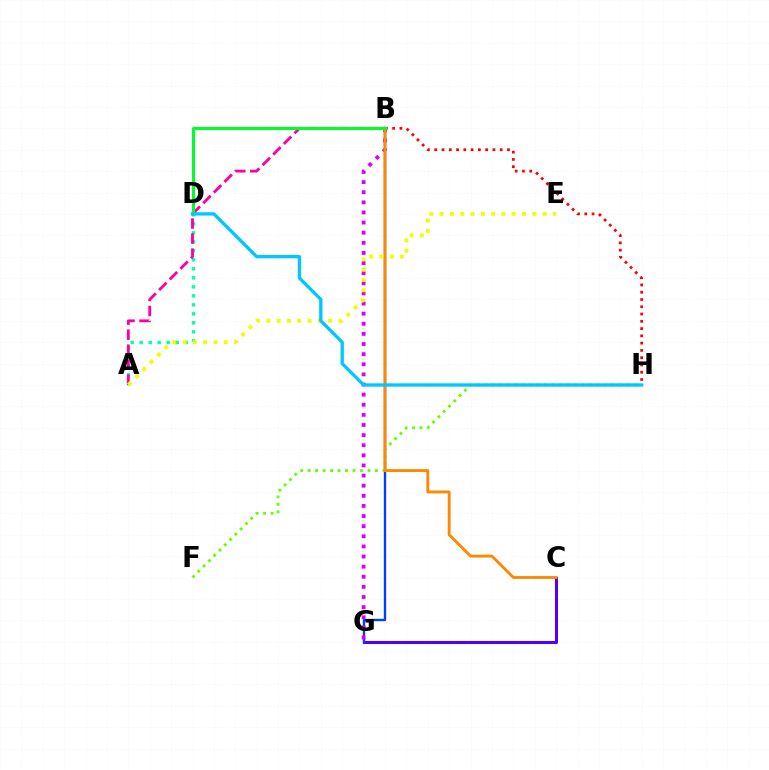{('B', 'H'): [{'color': '#ff0000', 'line_style': 'dotted', 'thickness': 1.98}], ('C', 'G'): [{'color': '#4f00ff', 'line_style': 'solid', 'thickness': 2.2}], ('B', 'G'): [{'color': '#003fff', 'line_style': 'solid', 'thickness': 1.7}, {'color': '#d600ff', 'line_style': 'dotted', 'thickness': 2.75}], ('A', 'D'): [{'color': '#00ffaf', 'line_style': 'dotted', 'thickness': 2.45}], ('F', 'H'): [{'color': '#66ff00', 'line_style': 'dotted', 'thickness': 2.03}], ('A', 'B'): [{'color': '#ff00a0', 'line_style': 'dashed', 'thickness': 2.04}], ('B', 'C'): [{'color': '#ff8800', 'line_style': 'solid', 'thickness': 2.07}], ('B', 'D'): [{'color': '#00ff27', 'line_style': 'solid', 'thickness': 2.2}], ('A', 'E'): [{'color': '#eeff00', 'line_style': 'dotted', 'thickness': 2.8}], ('D', 'H'): [{'color': '#00c7ff', 'line_style': 'solid', 'thickness': 2.38}]}